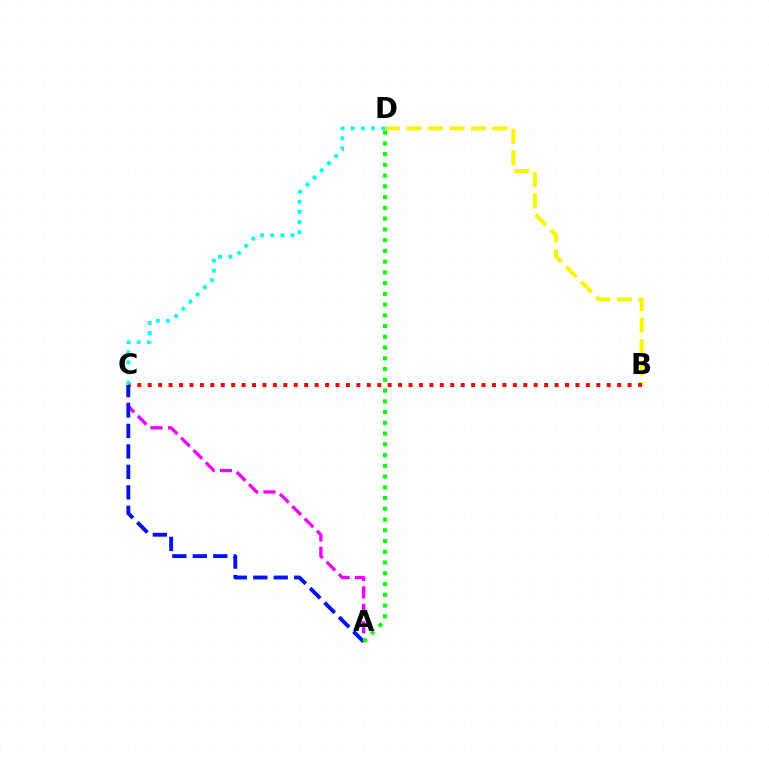{('A', 'C'): [{'color': '#ee00ff', 'line_style': 'dashed', 'thickness': 2.37}, {'color': '#0010ff', 'line_style': 'dashed', 'thickness': 2.78}], ('B', 'D'): [{'color': '#fcf500', 'line_style': 'dashed', 'thickness': 2.92}], ('B', 'C'): [{'color': '#ff0000', 'line_style': 'dotted', 'thickness': 2.83}], ('C', 'D'): [{'color': '#00fff6', 'line_style': 'dotted', 'thickness': 2.76}], ('A', 'D'): [{'color': '#08ff00', 'line_style': 'dotted', 'thickness': 2.92}]}